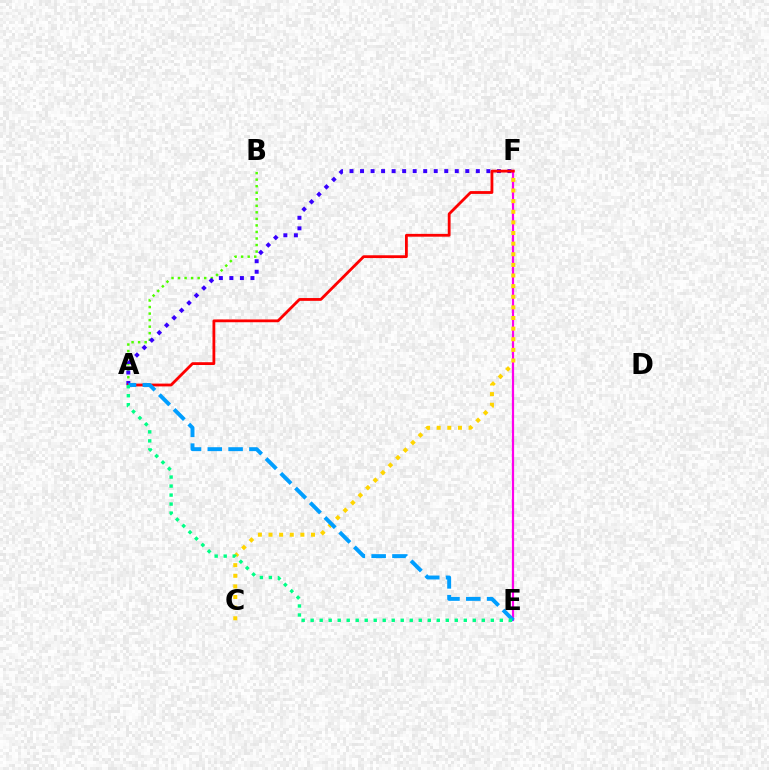{('A', 'B'): [{'color': '#4fff00', 'line_style': 'dotted', 'thickness': 1.78}], ('A', 'F'): [{'color': '#3700ff', 'line_style': 'dotted', 'thickness': 2.86}, {'color': '#ff0000', 'line_style': 'solid', 'thickness': 2.02}], ('E', 'F'): [{'color': '#ff00ed', 'line_style': 'solid', 'thickness': 1.6}], ('C', 'F'): [{'color': '#ffd500', 'line_style': 'dotted', 'thickness': 2.89}], ('A', 'E'): [{'color': '#009eff', 'line_style': 'dashed', 'thickness': 2.83}, {'color': '#00ff86', 'line_style': 'dotted', 'thickness': 2.45}]}